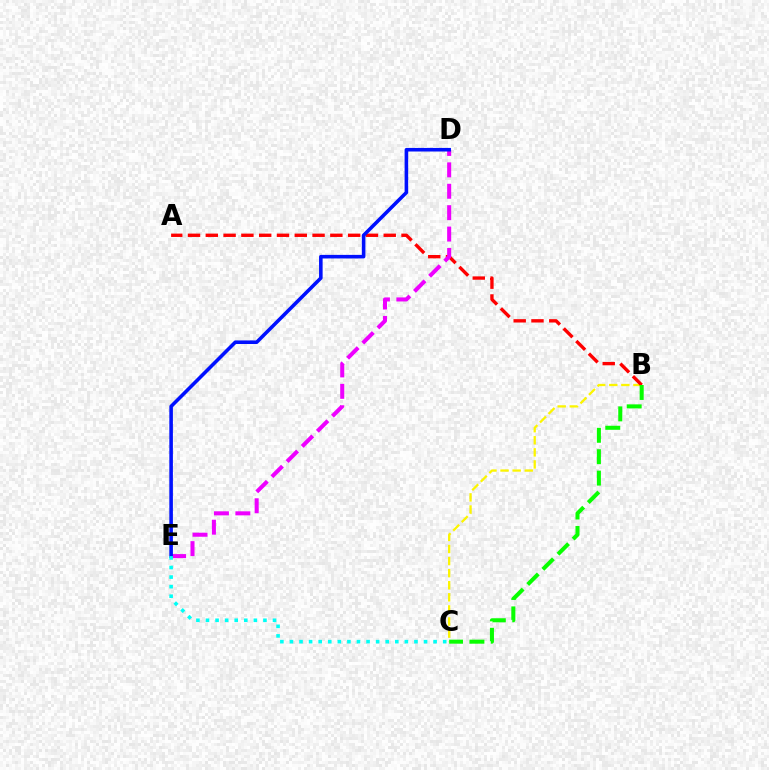{('B', 'C'): [{'color': '#fcf500', 'line_style': 'dashed', 'thickness': 1.64}, {'color': '#08ff00', 'line_style': 'dashed', 'thickness': 2.91}], ('A', 'B'): [{'color': '#ff0000', 'line_style': 'dashed', 'thickness': 2.42}], ('D', 'E'): [{'color': '#ee00ff', 'line_style': 'dashed', 'thickness': 2.91}, {'color': '#0010ff', 'line_style': 'solid', 'thickness': 2.57}], ('C', 'E'): [{'color': '#00fff6', 'line_style': 'dotted', 'thickness': 2.6}]}